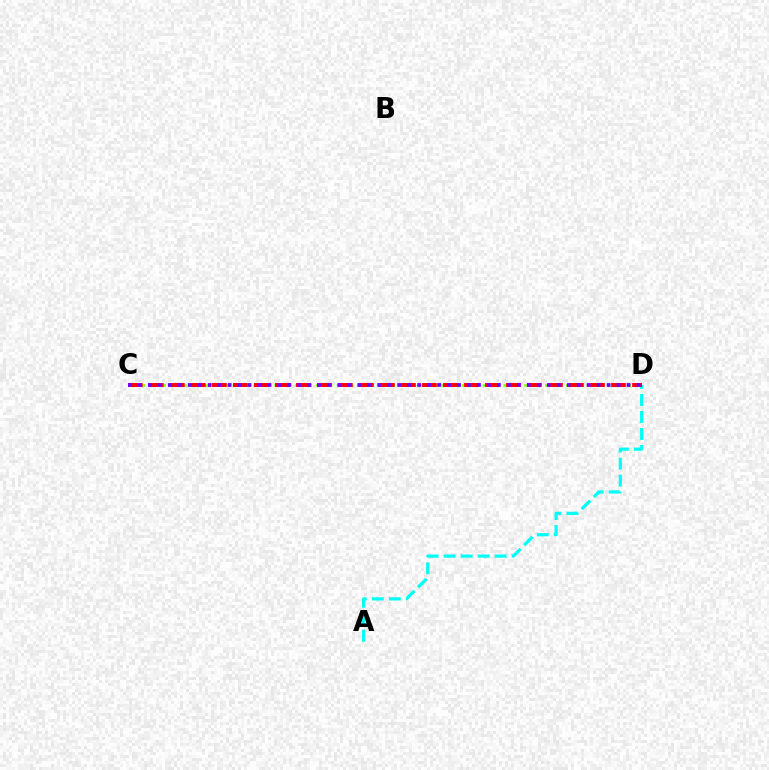{('C', 'D'): [{'color': '#84ff00', 'line_style': 'dotted', 'thickness': 1.89}, {'color': '#ff0000', 'line_style': 'dashed', 'thickness': 2.85}, {'color': '#7200ff', 'line_style': 'dotted', 'thickness': 2.71}], ('A', 'D'): [{'color': '#00fff6', 'line_style': 'dashed', 'thickness': 2.31}]}